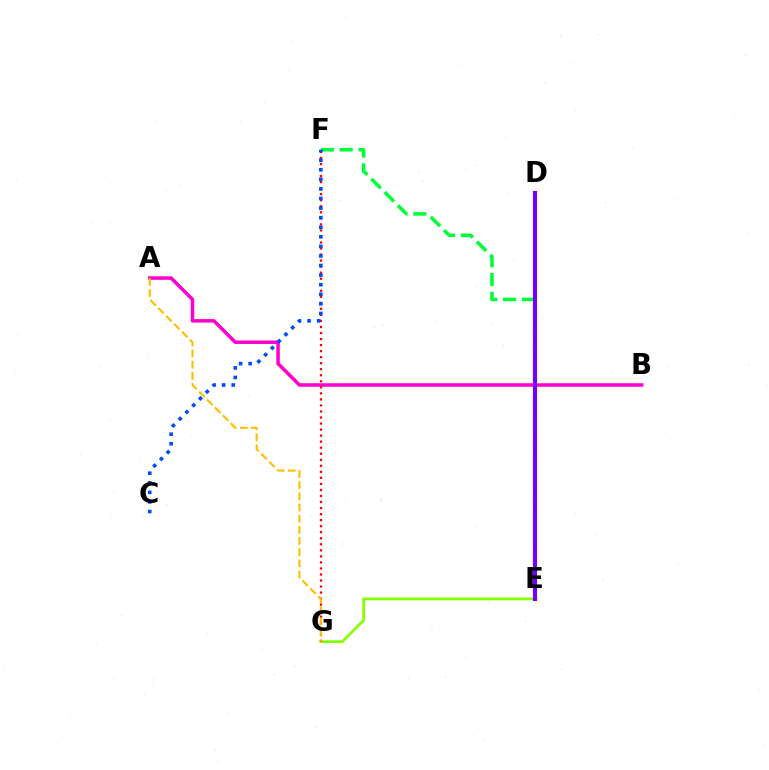{('E', 'F'): [{'color': '#00ff39', 'line_style': 'dashed', 'thickness': 2.55}], ('D', 'E'): [{'color': '#00fff6', 'line_style': 'dashed', 'thickness': 1.59}, {'color': '#7200ff', 'line_style': 'solid', 'thickness': 2.94}], ('A', 'B'): [{'color': '#ff00cf', 'line_style': 'solid', 'thickness': 2.53}], ('E', 'G'): [{'color': '#84ff00', 'line_style': 'solid', 'thickness': 1.97}], ('F', 'G'): [{'color': '#ff0000', 'line_style': 'dotted', 'thickness': 1.64}], ('C', 'F'): [{'color': '#004bff', 'line_style': 'dotted', 'thickness': 2.6}], ('A', 'G'): [{'color': '#ffbd00', 'line_style': 'dashed', 'thickness': 1.52}]}